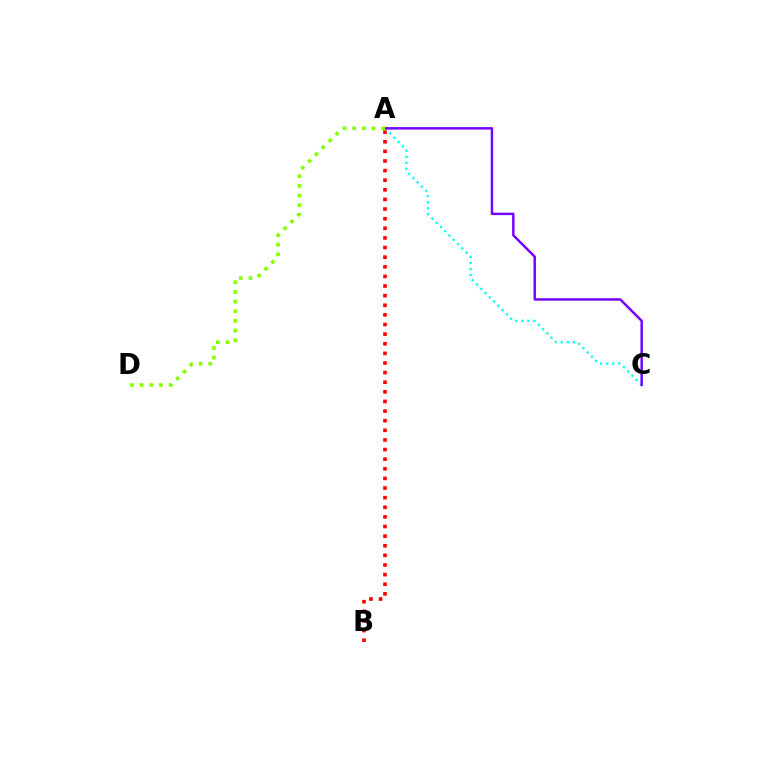{('A', 'B'): [{'color': '#ff0000', 'line_style': 'dotted', 'thickness': 2.61}], ('A', 'C'): [{'color': '#00fff6', 'line_style': 'dotted', 'thickness': 1.64}, {'color': '#7200ff', 'line_style': 'solid', 'thickness': 1.76}], ('A', 'D'): [{'color': '#84ff00', 'line_style': 'dotted', 'thickness': 2.63}]}